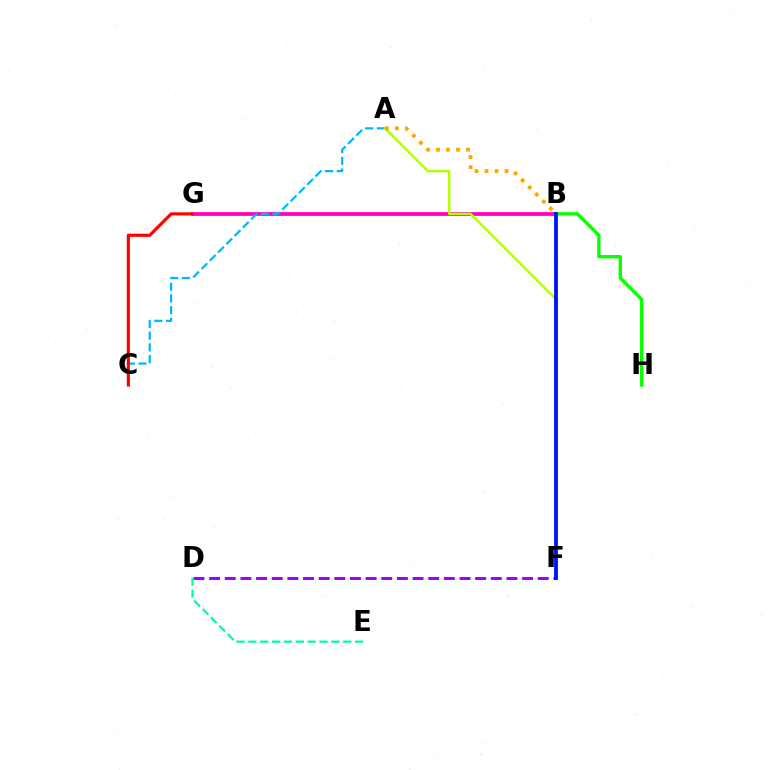{('B', 'G'): [{'color': '#ff00bd', 'line_style': 'solid', 'thickness': 2.69}], ('D', 'F'): [{'color': '#9b00ff', 'line_style': 'dashed', 'thickness': 2.13}], ('D', 'E'): [{'color': '#00ff9d', 'line_style': 'dashed', 'thickness': 1.61}], ('B', 'H'): [{'color': '#08ff00', 'line_style': 'solid', 'thickness': 2.41}], ('A', 'C'): [{'color': '#00b5ff', 'line_style': 'dashed', 'thickness': 1.59}], ('A', 'F'): [{'color': '#b3ff00', 'line_style': 'solid', 'thickness': 1.73}], ('A', 'B'): [{'color': '#ffa500', 'line_style': 'dotted', 'thickness': 2.71}], ('C', 'G'): [{'color': '#ff0000', 'line_style': 'solid', 'thickness': 2.27}], ('B', 'F'): [{'color': '#0010ff', 'line_style': 'solid', 'thickness': 2.75}]}